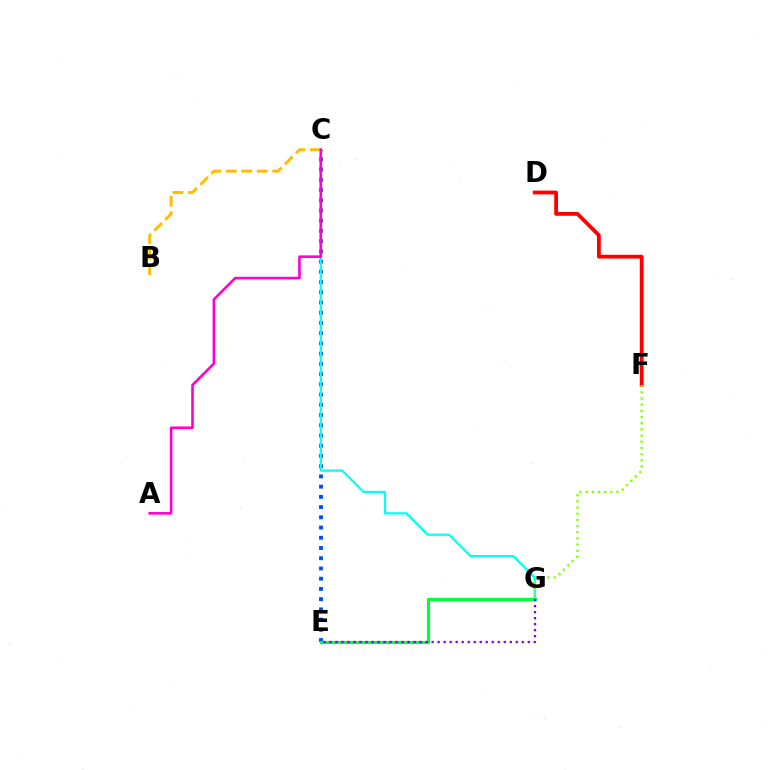{('C', 'E'): [{'color': '#004bff', 'line_style': 'dotted', 'thickness': 2.78}], ('C', 'G'): [{'color': '#00fff6', 'line_style': 'solid', 'thickness': 1.61}], ('B', 'C'): [{'color': '#ffbd00', 'line_style': 'dashed', 'thickness': 2.11}], ('E', 'G'): [{'color': '#00ff39', 'line_style': 'solid', 'thickness': 2.28}, {'color': '#7200ff', 'line_style': 'dotted', 'thickness': 1.63}], ('D', 'F'): [{'color': '#ff0000', 'line_style': 'solid', 'thickness': 2.72}], ('A', 'C'): [{'color': '#ff00cf', 'line_style': 'solid', 'thickness': 1.87}], ('F', 'G'): [{'color': '#84ff00', 'line_style': 'dotted', 'thickness': 1.68}]}